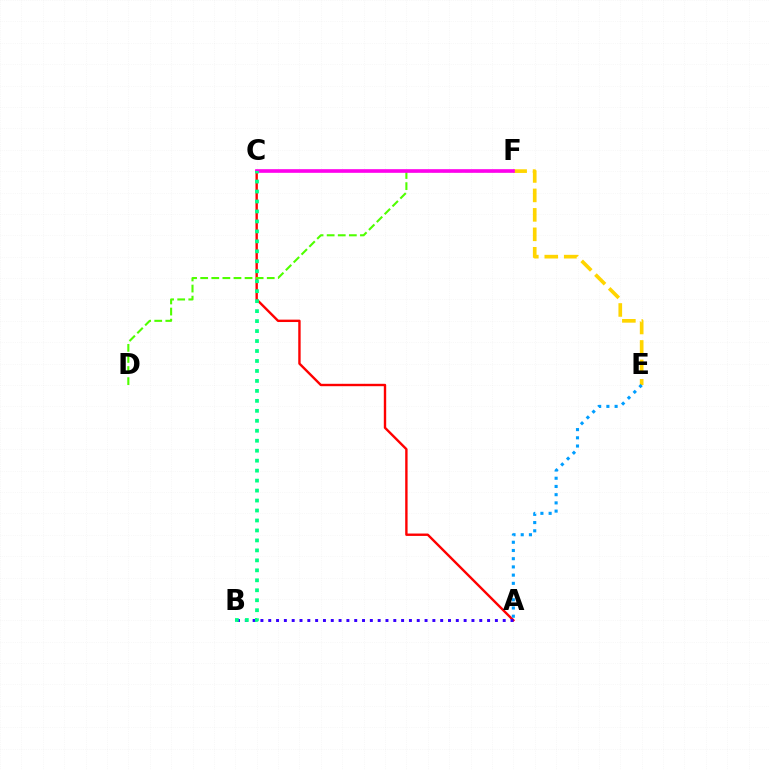{('A', 'C'): [{'color': '#ff0000', 'line_style': 'solid', 'thickness': 1.72}], ('A', 'B'): [{'color': '#3700ff', 'line_style': 'dotted', 'thickness': 2.12}], ('E', 'F'): [{'color': '#ffd500', 'line_style': 'dashed', 'thickness': 2.64}], ('A', 'E'): [{'color': '#009eff', 'line_style': 'dotted', 'thickness': 2.23}], ('D', 'F'): [{'color': '#4fff00', 'line_style': 'dashed', 'thickness': 1.51}], ('C', 'F'): [{'color': '#ff00ed', 'line_style': 'solid', 'thickness': 2.62}], ('B', 'C'): [{'color': '#00ff86', 'line_style': 'dotted', 'thickness': 2.71}]}